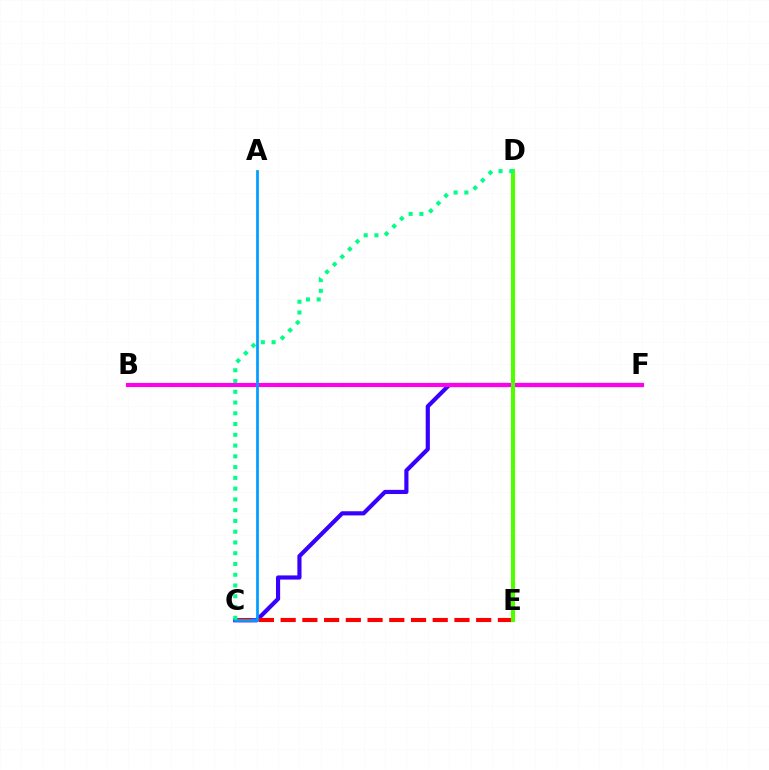{('C', 'F'): [{'color': '#3700ff', 'line_style': 'solid', 'thickness': 2.99}], ('D', 'E'): [{'color': '#ffd500', 'line_style': 'solid', 'thickness': 1.59}, {'color': '#4fff00', 'line_style': 'solid', 'thickness': 2.94}], ('B', 'F'): [{'color': '#ff00ed', 'line_style': 'solid', 'thickness': 2.98}], ('C', 'E'): [{'color': '#ff0000', 'line_style': 'dashed', 'thickness': 2.95}], ('A', 'C'): [{'color': '#009eff', 'line_style': 'solid', 'thickness': 1.97}], ('C', 'D'): [{'color': '#00ff86', 'line_style': 'dotted', 'thickness': 2.92}]}